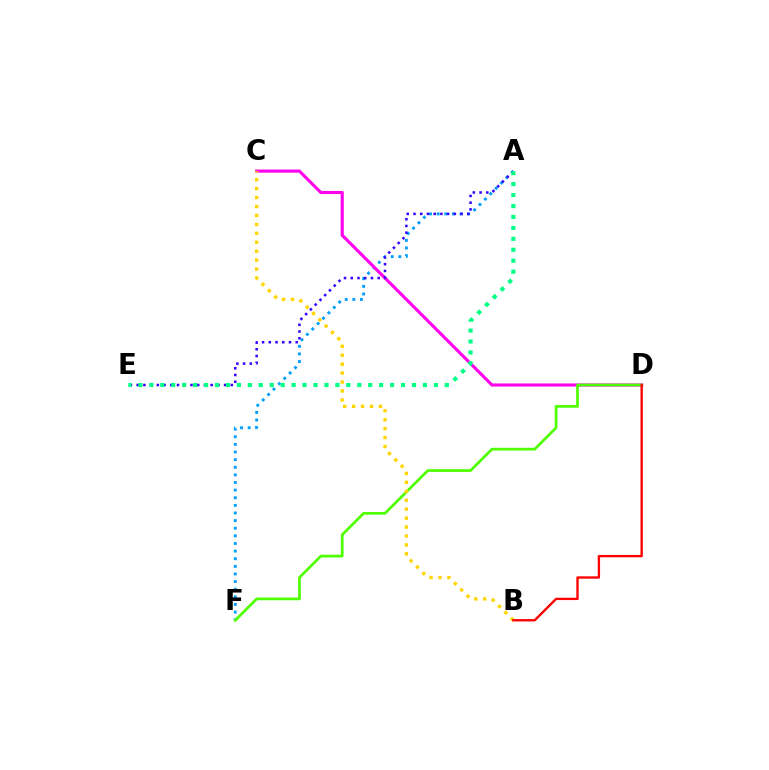{('A', 'F'): [{'color': '#009eff', 'line_style': 'dotted', 'thickness': 2.07}], ('C', 'D'): [{'color': '#ff00ed', 'line_style': 'solid', 'thickness': 2.24}], ('D', 'F'): [{'color': '#4fff00', 'line_style': 'solid', 'thickness': 1.97}], ('B', 'C'): [{'color': '#ffd500', 'line_style': 'dotted', 'thickness': 2.43}], ('A', 'E'): [{'color': '#3700ff', 'line_style': 'dotted', 'thickness': 1.83}, {'color': '#00ff86', 'line_style': 'dotted', 'thickness': 2.97}], ('B', 'D'): [{'color': '#ff0000', 'line_style': 'solid', 'thickness': 1.69}]}